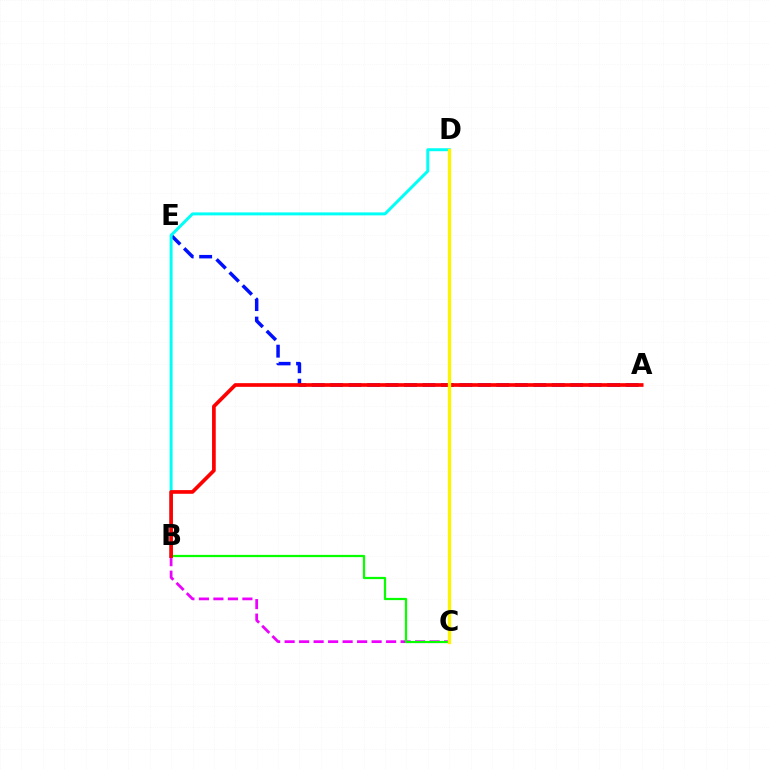{('A', 'E'): [{'color': '#0010ff', 'line_style': 'dashed', 'thickness': 2.51}], ('B', 'C'): [{'color': '#ee00ff', 'line_style': 'dashed', 'thickness': 1.97}, {'color': '#08ff00', 'line_style': 'solid', 'thickness': 1.61}], ('B', 'D'): [{'color': '#00fff6', 'line_style': 'solid', 'thickness': 2.14}], ('A', 'B'): [{'color': '#ff0000', 'line_style': 'solid', 'thickness': 2.65}], ('C', 'D'): [{'color': '#fcf500', 'line_style': 'solid', 'thickness': 2.4}]}